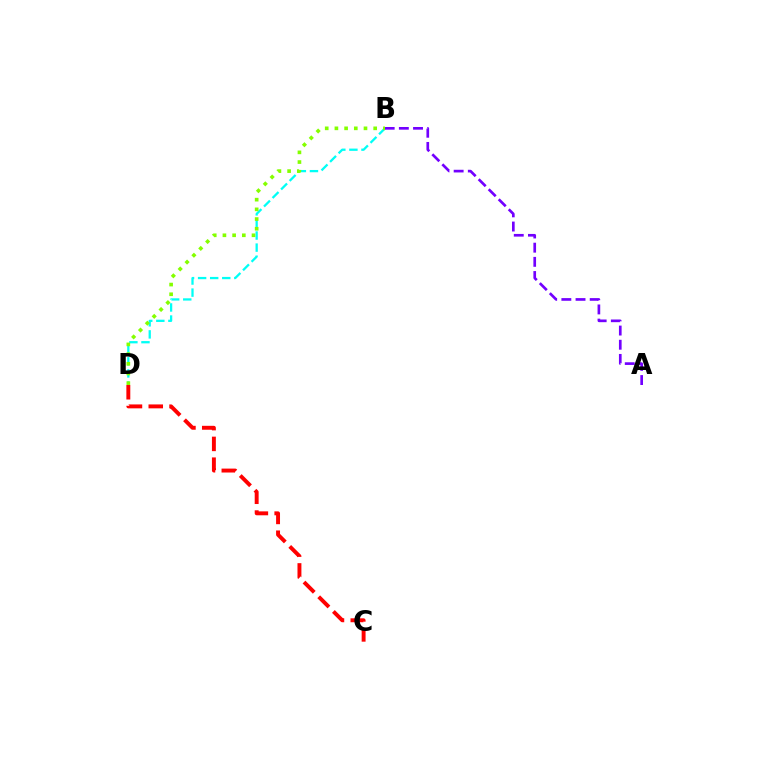{('B', 'D'): [{'color': '#00fff6', 'line_style': 'dashed', 'thickness': 1.64}, {'color': '#84ff00', 'line_style': 'dotted', 'thickness': 2.63}], ('A', 'B'): [{'color': '#7200ff', 'line_style': 'dashed', 'thickness': 1.93}], ('C', 'D'): [{'color': '#ff0000', 'line_style': 'dashed', 'thickness': 2.82}]}